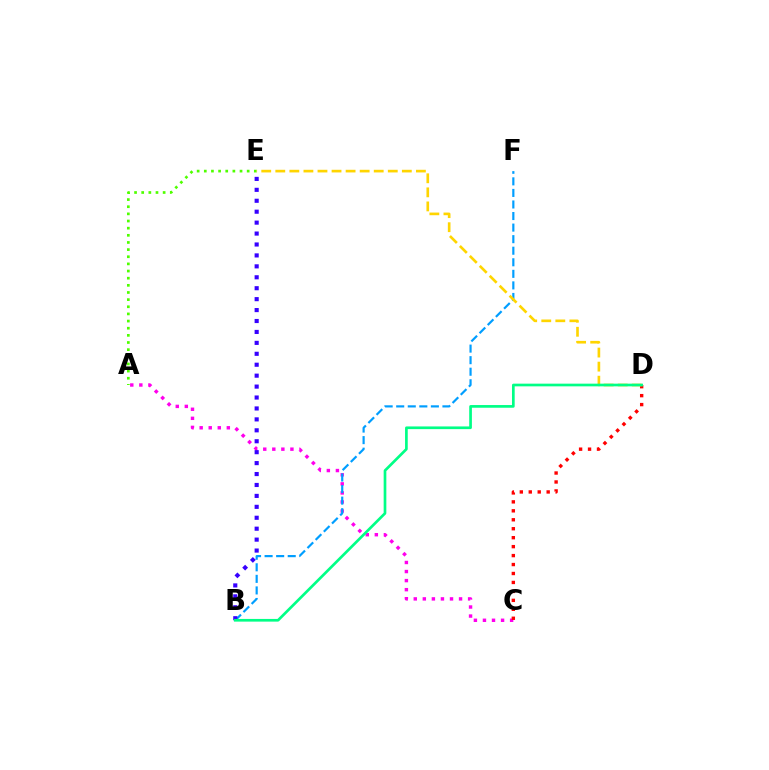{('A', 'C'): [{'color': '#ff00ed', 'line_style': 'dotted', 'thickness': 2.46}], ('B', 'F'): [{'color': '#009eff', 'line_style': 'dashed', 'thickness': 1.57}], ('A', 'E'): [{'color': '#4fff00', 'line_style': 'dotted', 'thickness': 1.94}], ('C', 'D'): [{'color': '#ff0000', 'line_style': 'dotted', 'thickness': 2.43}], ('B', 'E'): [{'color': '#3700ff', 'line_style': 'dotted', 'thickness': 2.97}], ('D', 'E'): [{'color': '#ffd500', 'line_style': 'dashed', 'thickness': 1.91}], ('B', 'D'): [{'color': '#00ff86', 'line_style': 'solid', 'thickness': 1.93}]}